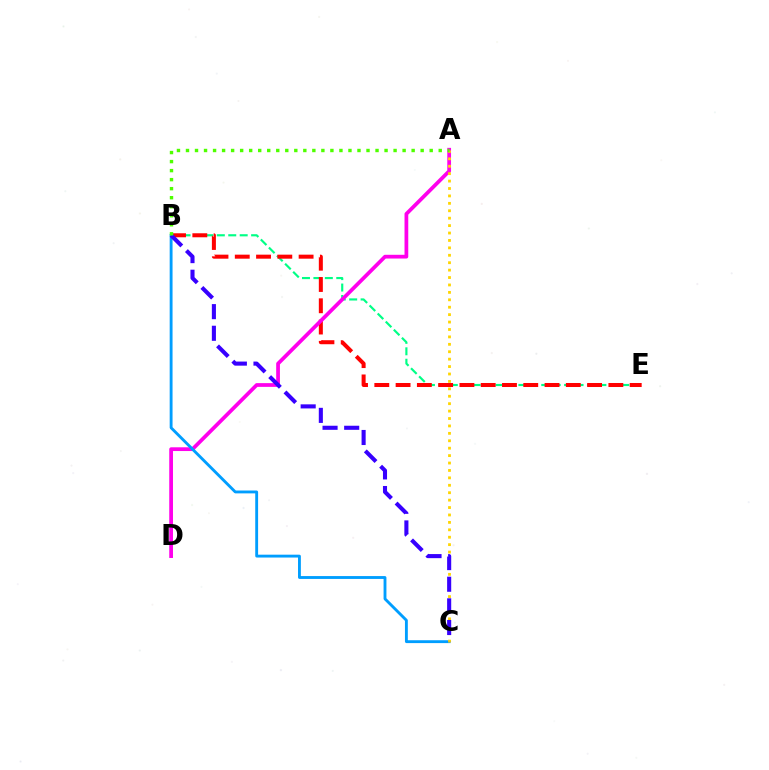{('B', 'E'): [{'color': '#00ff86', 'line_style': 'dashed', 'thickness': 1.55}, {'color': '#ff0000', 'line_style': 'dashed', 'thickness': 2.89}], ('A', 'D'): [{'color': '#ff00ed', 'line_style': 'solid', 'thickness': 2.7}], ('B', 'C'): [{'color': '#009eff', 'line_style': 'solid', 'thickness': 2.06}, {'color': '#3700ff', 'line_style': 'dashed', 'thickness': 2.94}], ('A', 'C'): [{'color': '#ffd500', 'line_style': 'dotted', 'thickness': 2.02}], ('A', 'B'): [{'color': '#4fff00', 'line_style': 'dotted', 'thickness': 2.45}]}